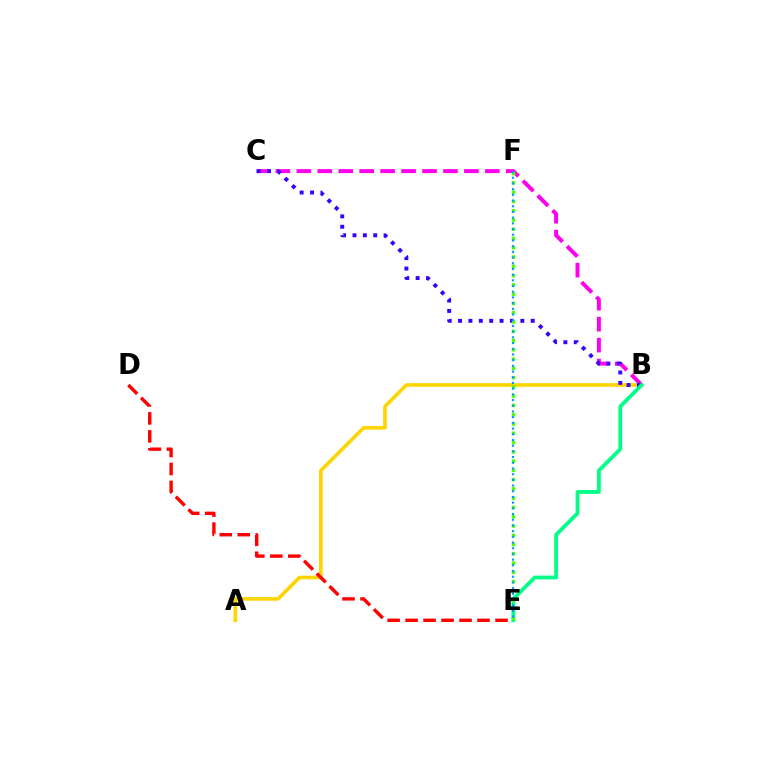{('A', 'B'): [{'color': '#ffd500', 'line_style': 'solid', 'thickness': 2.63}], ('B', 'C'): [{'color': '#ff00ed', 'line_style': 'dashed', 'thickness': 2.85}, {'color': '#3700ff', 'line_style': 'dotted', 'thickness': 2.82}], ('D', 'E'): [{'color': '#ff0000', 'line_style': 'dashed', 'thickness': 2.44}], ('B', 'E'): [{'color': '#00ff86', 'line_style': 'solid', 'thickness': 2.73}], ('E', 'F'): [{'color': '#4fff00', 'line_style': 'dotted', 'thickness': 2.52}, {'color': '#009eff', 'line_style': 'dotted', 'thickness': 1.55}]}